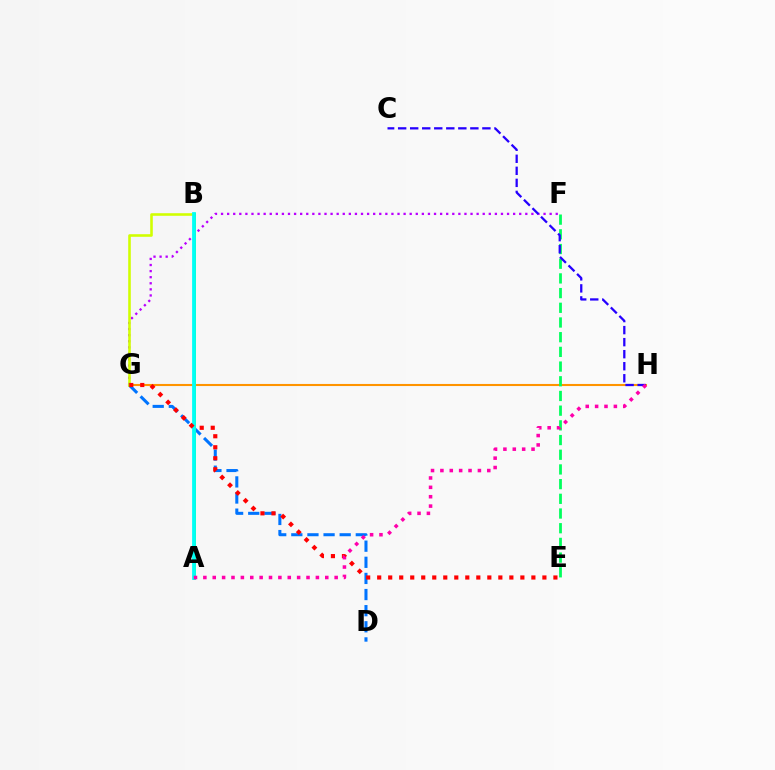{('G', 'H'): [{'color': '#ff9400', 'line_style': 'solid', 'thickness': 1.5}], ('E', 'F'): [{'color': '#00ff5c', 'line_style': 'dashed', 'thickness': 2.0}], ('D', 'G'): [{'color': '#0074ff', 'line_style': 'dashed', 'thickness': 2.19}], ('F', 'G'): [{'color': '#b900ff', 'line_style': 'dotted', 'thickness': 1.65}], ('B', 'G'): [{'color': '#d1ff00', 'line_style': 'solid', 'thickness': 1.86}], ('A', 'B'): [{'color': '#3dff00', 'line_style': 'solid', 'thickness': 2.0}, {'color': '#00fff6', 'line_style': 'solid', 'thickness': 2.72}], ('C', 'H'): [{'color': '#2500ff', 'line_style': 'dashed', 'thickness': 1.64}], ('E', 'G'): [{'color': '#ff0000', 'line_style': 'dotted', 'thickness': 2.99}], ('A', 'H'): [{'color': '#ff00ac', 'line_style': 'dotted', 'thickness': 2.55}]}